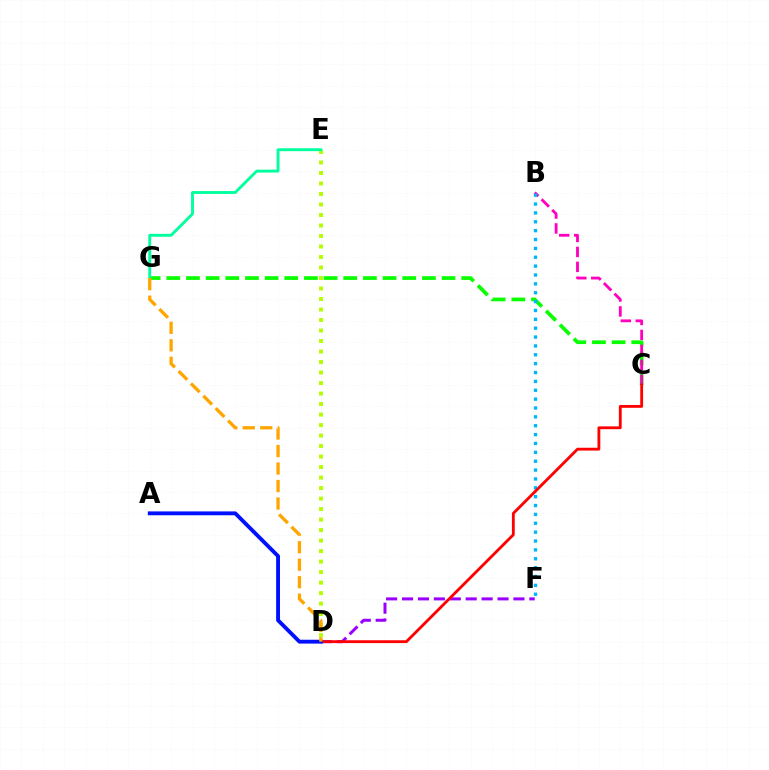{('C', 'G'): [{'color': '#08ff00', 'line_style': 'dashed', 'thickness': 2.67}], ('B', 'C'): [{'color': '#ff00bd', 'line_style': 'dashed', 'thickness': 2.03}], ('D', 'E'): [{'color': '#b3ff00', 'line_style': 'dotted', 'thickness': 2.85}], ('D', 'F'): [{'color': '#9b00ff', 'line_style': 'dashed', 'thickness': 2.16}], ('B', 'F'): [{'color': '#00b5ff', 'line_style': 'dotted', 'thickness': 2.41}], ('C', 'D'): [{'color': '#ff0000', 'line_style': 'solid', 'thickness': 2.04}], ('A', 'D'): [{'color': '#0010ff', 'line_style': 'solid', 'thickness': 2.78}], ('E', 'G'): [{'color': '#00ff9d', 'line_style': 'solid', 'thickness': 2.07}], ('D', 'G'): [{'color': '#ffa500', 'line_style': 'dashed', 'thickness': 2.38}]}